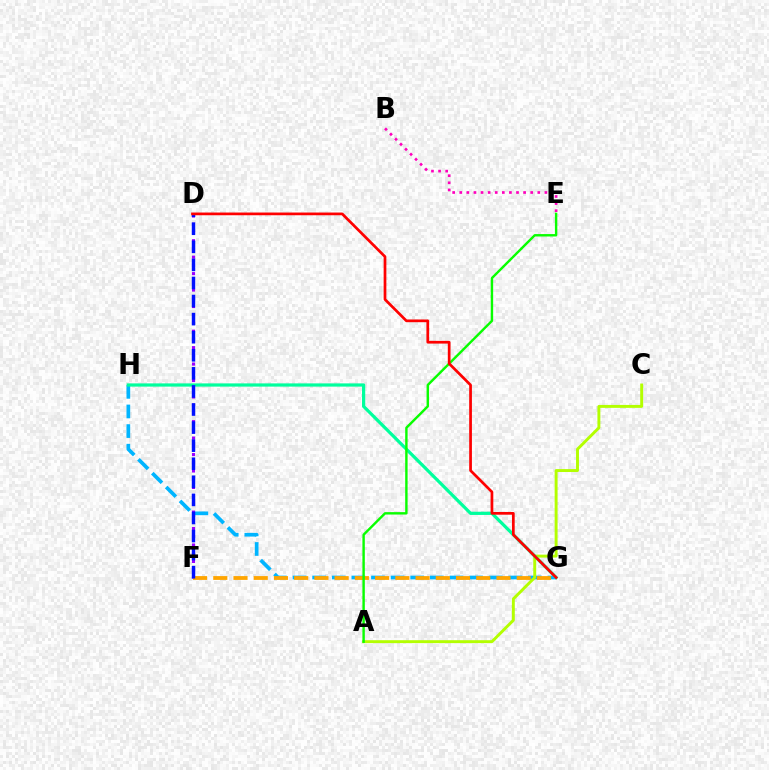{('G', 'H'): [{'color': '#00b5ff', 'line_style': 'dashed', 'thickness': 2.66}, {'color': '#00ff9d', 'line_style': 'solid', 'thickness': 2.32}], ('A', 'C'): [{'color': '#b3ff00', 'line_style': 'solid', 'thickness': 2.1}], ('B', 'E'): [{'color': '#ff00bd', 'line_style': 'dotted', 'thickness': 1.93}], ('D', 'F'): [{'color': '#9b00ff', 'line_style': 'dotted', 'thickness': 2.23}, {'color': '#0010ff', 'line_style': 'dashed', 'thickness': 2.46}], ('F', 'G'): [{'color': '#ffa500', 'line_style': 'dashed', 'thickness': 2.75}], ('A', 'E'): [{'color': '#08ff00', 'line_style': 'solid', 'thickness': 1.74}], ('D', 'G'): [{'color': '#ff0000', 'line_style': 'solid', 'thickness': 1.96}]}